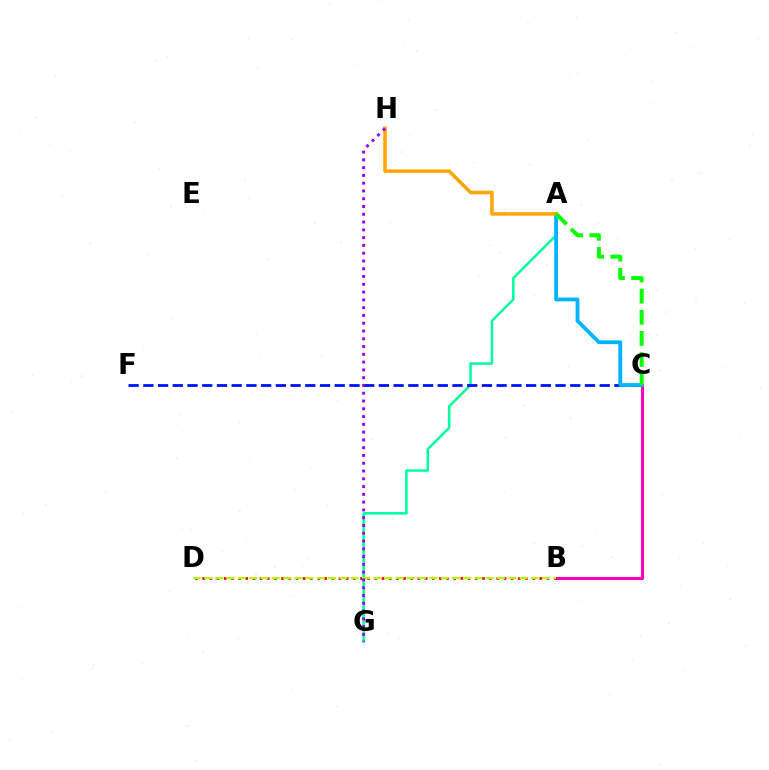{('B', 'C'): [{'color': '#ff00bd', 'line_style': 'solid', 'thickness': 2.21}], ('A', 'G'): [{'color': '#00ff9d', 'line_style': 'solid', 'thickness': 1.82}], ('C', 'F'): [{'color': '#0010ff', 'line_style': 'dashed', 'thickness': 2.0}], ('A', 'C'): [{'color': '#00b5ff', 'line_style': 'solid', 'thickness': 2.76}, {'color': '#08ff00', 'line_style': 'dashed', 'thickness': 2.87}], ('B', 'D'): [{'color': '#ff0000', 'line_style': 'dotted', 'thickness': 1.95}, {'color': '#b3ff00', 'line_style': 'dashed', 'thickness': 1.53}], ('A', 'H'): [{'color': '#ffa500', 'line_style': 'solid', 'thickness': 2.52}], ('G', 'H'): [{'color': '#9b00ff', 'line_style': 'dotted', 'thickness': 2.11}]}